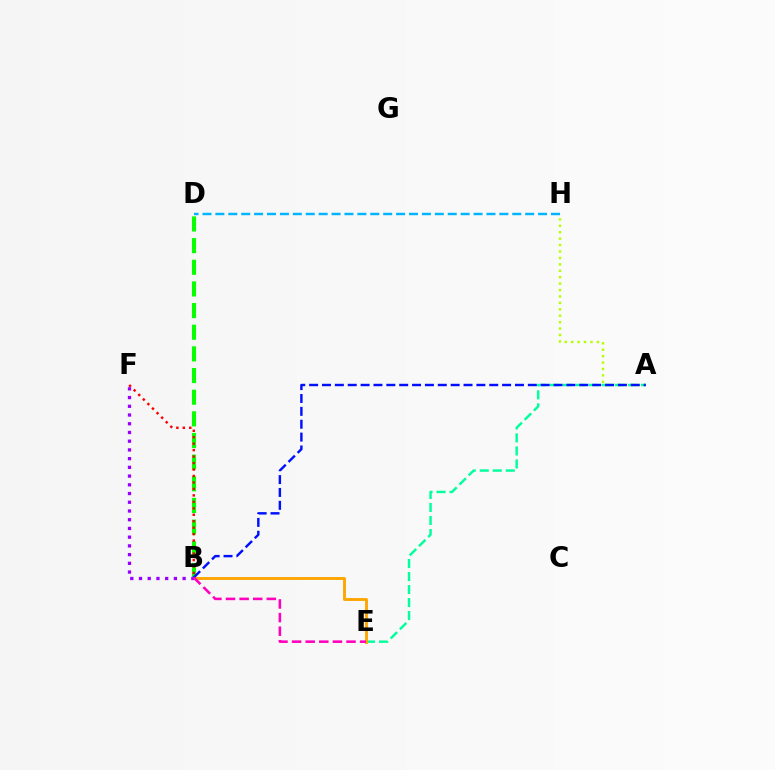{('A', 'H'): [{'color': '#b3ff00', 'line_style': 'dotted', 'thickness': 1.74}], ('B', 'D'): [{'color': '#08ff00', 'line_style': 'dashed', 'thickness': 2.94}], ('A', 'E'): [{'color': '#00ff9d', 'line_style': 'dashed', 'thickness': 1.77}], ('B', 'F'): [{'color': '#ff0000', 'line_style': 'dotted', 'thickness': 1.76}, {'color': '#9b00ff', 'line_style': 'dotted', 'thickness': 2.37}], ('B', 'E'): [{'color': '#ffa500', 'line_style': 'solid', 'thickness': 2.08}, {'color': '#ff00bd', 'line_style': 'dashed', 'thickness': 1.85}], ('A', 'B'): [{'color': '#0010ff', 'line_style': 'dashed', 'thickness': 1.75}], ('D', 'H'): [{'color': '#00b5ff', 'line_style': 'dashed', 'thickness': 1.75}]}